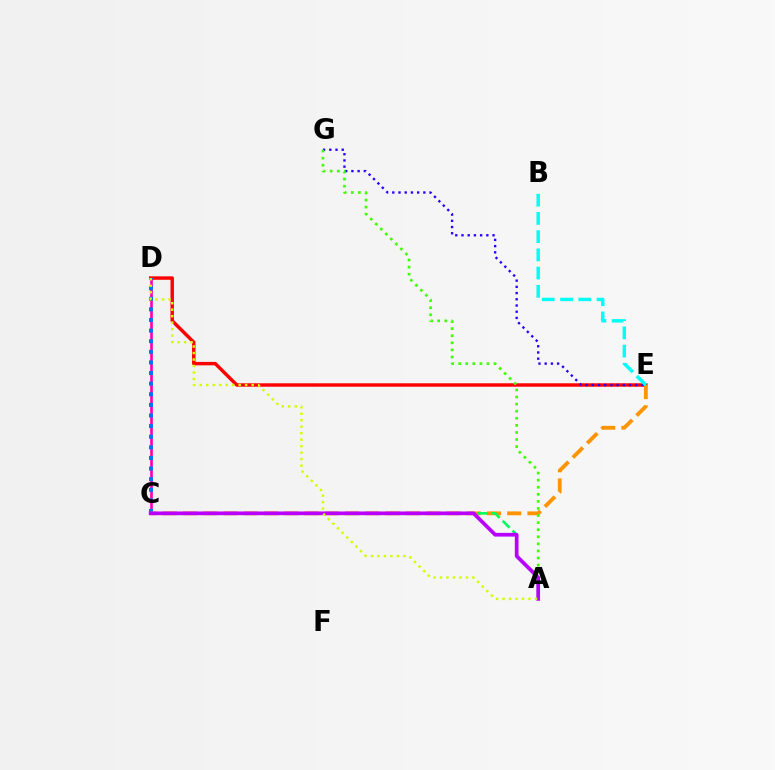{('C', 'D'): [{'color': '#ff00ac', 'line_style': 'solid', 'thickness': 1.9}, {'color': '#0074ff', 'line_style': 'dotted', 'thickness': 2.88}], ('D', 'E'): [{'color': '#ff0000', 'line_style': 'solid', 'thickness': 2.47}], ('C', 'E'): [{'color': '#ff9400', 'line_style': 'dashed', 'thickness': 2.75}], ('E', 'G'): [{'color': '#2500ff', 'line_style': 'dotted', 'thickness': 1.69}], ('A', 'C'): [{'color': '#00ff5c', 'line_style': 'dashed', 'thickness': 1.88}, {'color': '#b900ff', 'line_style': 'solid', 'thickness': 2.67}], ('B', 'E'): [{'color': '#00fff6', 'line_style': 'dashed', 'thickness': 2.48}], ('A', 'G'): [{'color': '#3dff00', 'line_style': 'dotted', 'thickness': 1.92}], ('A', 'D'): [{'color': '#d1ff00', 'line_style': 'dotted', 'thickness': 1.76}]}